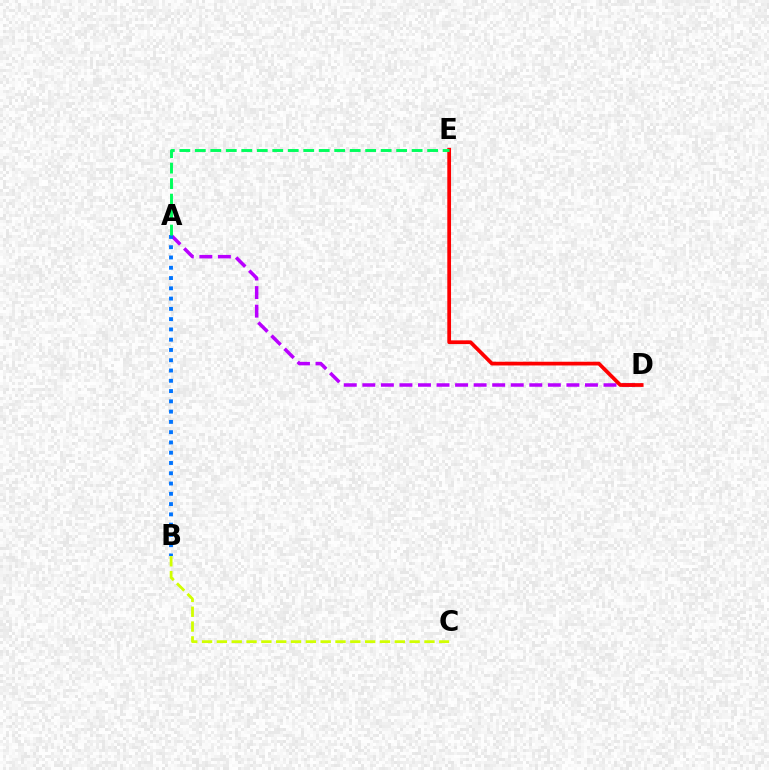{('A', 'D'): [{'color': '#b900ff', 'line_style': 'dashed', 'thickness': 2.52}], ('B', 'C'): [{'color': '#d1ff00', 'line_style': 'dashed', 'thickness': 2.01}], ('A', 'B'): [{'color': '#0074ff', 'line_style': 'dotted', 'thickness': 2.79}], ('D', 'E'): [{'color': '#ff0000', 'line_style': 'solid', 'thickness': 2.69}], ('A', 'E'): [{'color': '#00ff5c', 'line_style': 'dashed', 'thickness': 2.1}]}